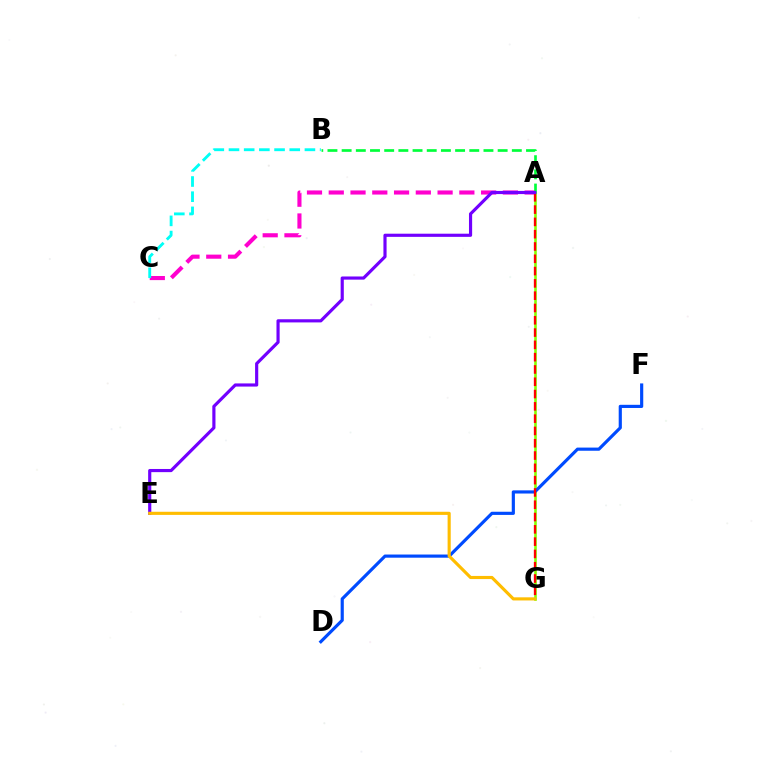{('A', 'G'): [{'color': '#84ff00', 'line_style': 'solid', 'thickness': 1.87}, {'color': '#ff0000', 'line_style': 'dashed', 'thickness': 1.67}], ('A', 'C'): [{'color': '#ff00cf', 'line_style': 'dashed', 'thickness': 2.96}], ('D', 'F'): [{'color': '#004bff', 'line_style': 'solid', 'thickness': 2.28}], ('A', 'B'): [{'color': '#00ff39', 'line_style': 'dashed', 'thickness': 1.93}], ('A', 'E'): [{'color': '#7200ff', 'line_style': 'solid', 'thickness': 2.28}], ('E', 'G'): [{'color': '#ffbd00', 'line_style': 'solid', 'thickness': 2.25}], ('B', 'C'): [{'color': '#00fff6', 'line_style': 'dashed', 'thickness': 2.06}]}